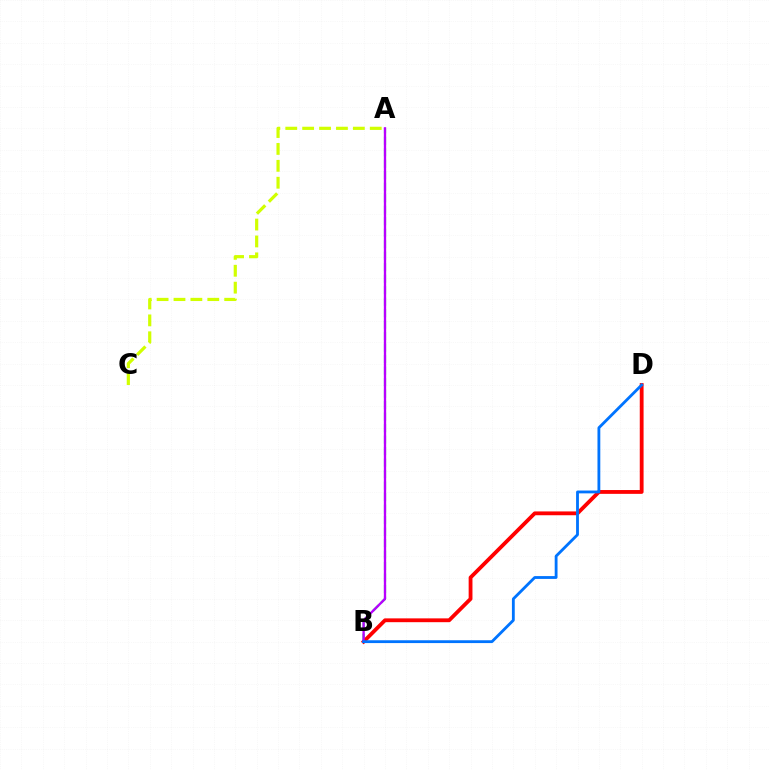{('A', 'B'): [{'color': '#00ff5c', 'line_style': 'dashed', 'thickness': 1.56}, {'color': '#b900ff', 'line_style': 'solid', 'thickness': 1.67}], ('B', 'D'): [{'color': '#ff0000', 'line_style': 'solid', 'thickness': 2.74}, {'color': '#0074ff', 'line_style': 'solid', 'thickness': 2.04}], ('A', 'C'): [{'color': '#d1ff00', 'line_style': 'dashed', 'thickness': 2.3}]}